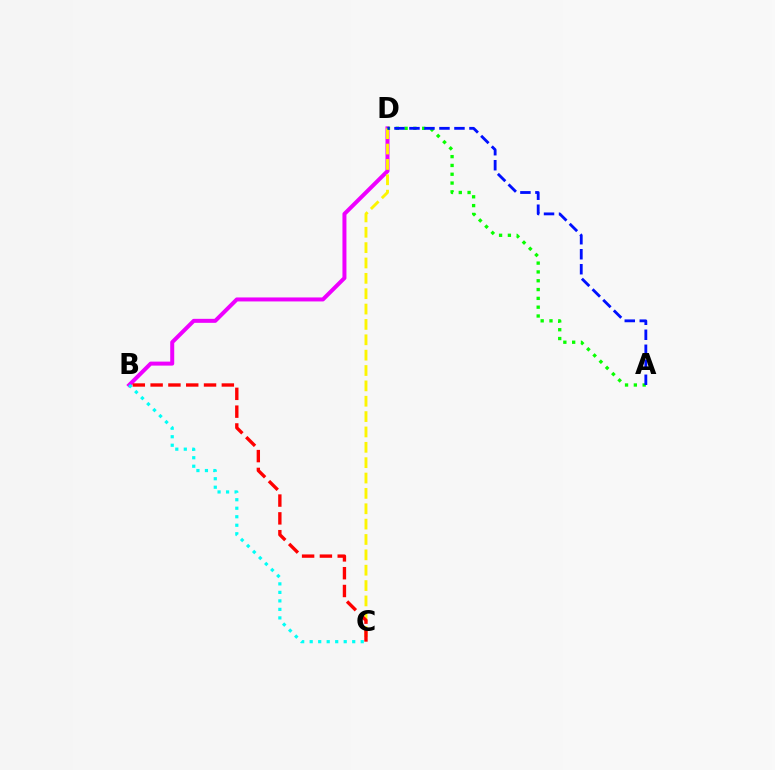{('B', 'D'): [{'color': '#ee00ff', 'line_style': 'solid', 'thickness': 2.88}], ('C', 'D'): [{'color': '#fcf500', 'line_style': 'dashed', 'thickness': 2.09}], ('A', 'D'): [{'color': '#08ff00', 'line_style': 'dotted', 'thickness': 2.39}, {'color': '#0010ff', 'line_style': 'dashed', 'thickness': 2.04}], ('B', 'C'): [{'color': '#ff0000', 'line_style': 'dashed', 'thickness': 2.42}, {'color': '#00fff6', 'line_style': 'dotted', 'thickness': 2.31}]}